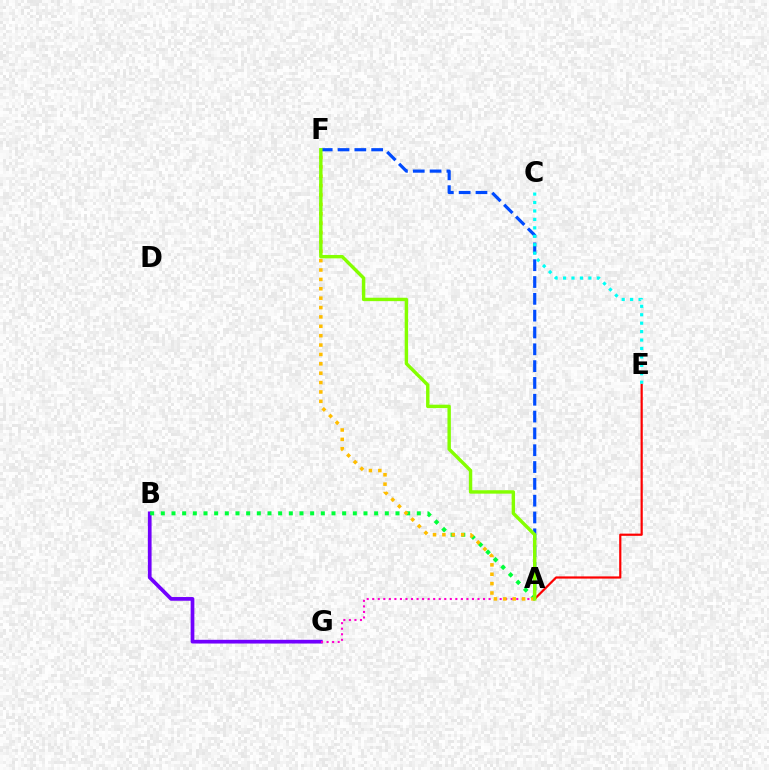{('B', 'G'): [{'color': '#7200ff', 'line_style': 'solid', 'thickness': 2.68}], ('A', 'B'): [{'color': '#00ff39', 'line_style': 'dotted', 'thickness': 2.9}], ('A', 'G'): [{'color': '#ff00cf', 'line_style': 'dotted', 'thickness': 1.51}], ('A', 'F'): [{'color': '#ffbd00', 'line_style': 'dotted', 'thickness': 2.55}, {'color': '#004bff', 'line_style': 'dashed', 'thickness': 2.28}, {'color': '#84ff00', 'line_style': 'solid', 'thickness': 2.46}], ('C', 'E'): [{'color': '#00fff6', 'line_style': 'dotted', 'thickness': 2.29}], ('A', 'E'): [{'color': '#ff0000', 'line_style': 'solid', 'thickness': 1.59}]}